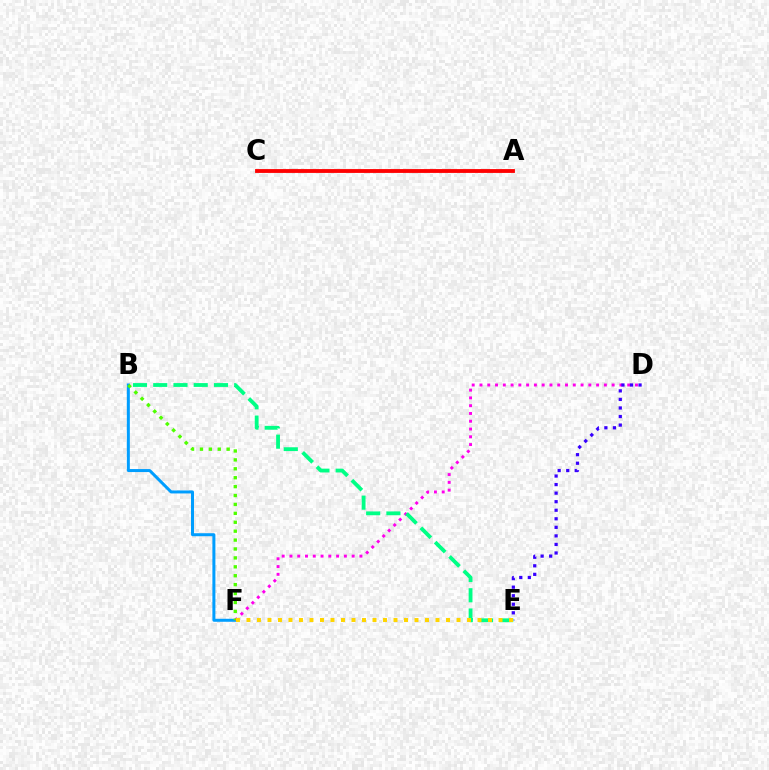{('B', 'F'): [{'color': '#009eff', 'line_style': 'solid', 'thickness': 2.16}, {'color': '#4fff00', 'line_style': 'dotted', 'thickness': 2.42}], ('D', 'F'): [{'color': '#ff00ed', 'line_style': 'dotted', 'thickness': 2.11}], ('D', 'E'): [{'color': '#3700ff', 'line_style': 'dotted', 'thickness': 2.32}], ('B', 'E'): [{'color': '#00ff86', 'line_style': 'dashed', 'thickness': 2.75}], ('A', 'C'): [{'color': '#ff0000', 'line_style': 'solid', 'thickness': 2.76}], ('E', 'F'): [{'color': '#ffd500', 'line_style': 'dotted', 'thickness': 2.85}]}